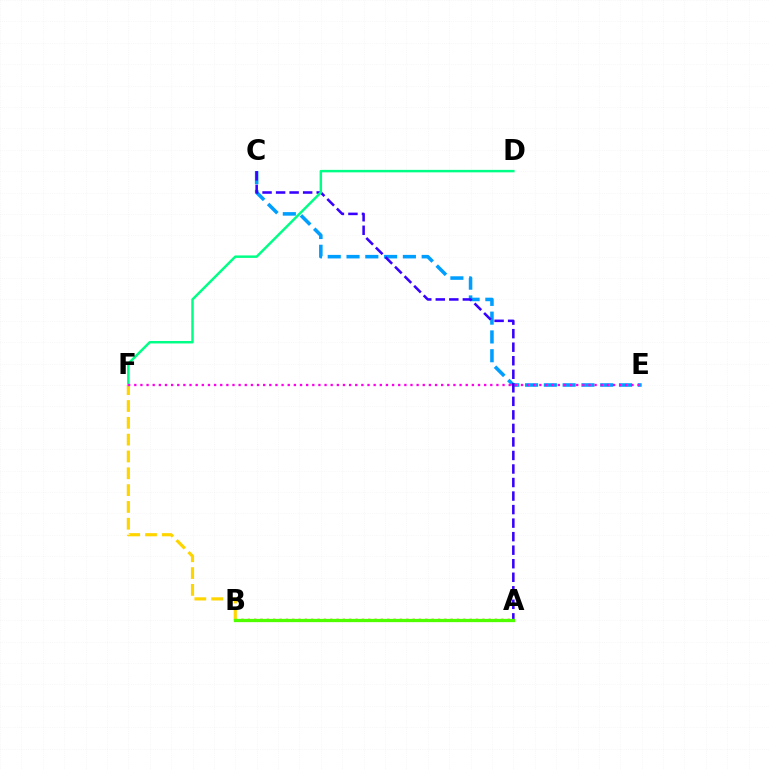{('C', 'E'): [{'color': '#009eff', 'line_style': 'dashed', 'thickness': 2.55}], ('A', 'B'): [{'color': '#ff0000', 'line_style': 'dotted', 'thickness': 1.72}, {'color': '#4fff00', 'line_style': 'solid', 'thickness': 2.37}], ('A', 'C'): [{'color': '#3700ff', 'line_style': 'dashed', 'thickness': 1.84}], ('B', 'F'): [{'color': '#ffd500', 'line_style': 'dashed', 'thickness': 2.29}], ('D', 'F'): [{'color': '#00ff86', 'line_style': 'solid', 'thickness': 1.78}], ('E', 'F'): [{'color': '#ff00ed', 'line_style': 'dotted', 'thickness': 1.67}]}